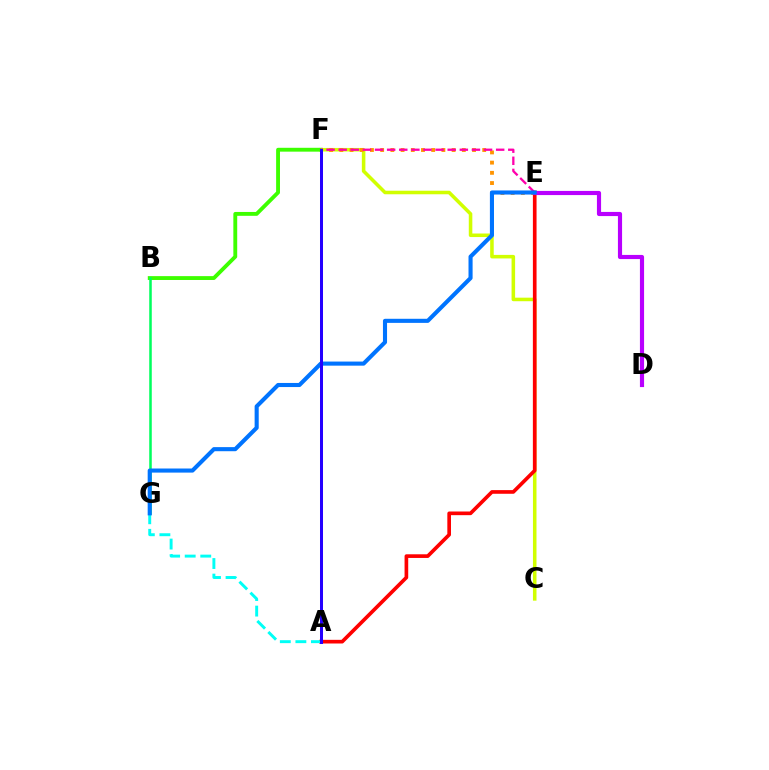{('C', 'F'): [{'color': '#d1ff00', 'line_style': 'solid', 'thickness': 2.55}], ('A', 'E'): [{'color': '#ff0000', 'line_style': 'solid', 'thickness': 2.64}], ('B', 'F'): [{'color': '#3dff00', 'line_style': 'solid', 'thickness': 2.78}], ('A', 'G'): [{'color': '#00fff6', 'line_style': 'dashed', 'thickness': 2.11}], ('E', 'F'): [{'color': '#ff9400', 'line_style': 'dotted', 'thickness': 2.77}, {'color': '#ff00ac', 'line_style': 'dashed', 'thickness': 1.65}], ('B', 'G'): [{'color': '#00ff5c', 'line_style': 'solid', 'thickness': 1.82}], ('D', 'E'): [{'color': '#b900ff', 'line_style': 'solid', 'thickness': 2.99}], ('E', 'G'): [{'color': '#0074ff', 'line_style': 'solid', 'thickness': 2.95}], ('A', 'F'): [{'color': '#2500ff', 'line_style': 'solid', 'thickness': 2.16}]}